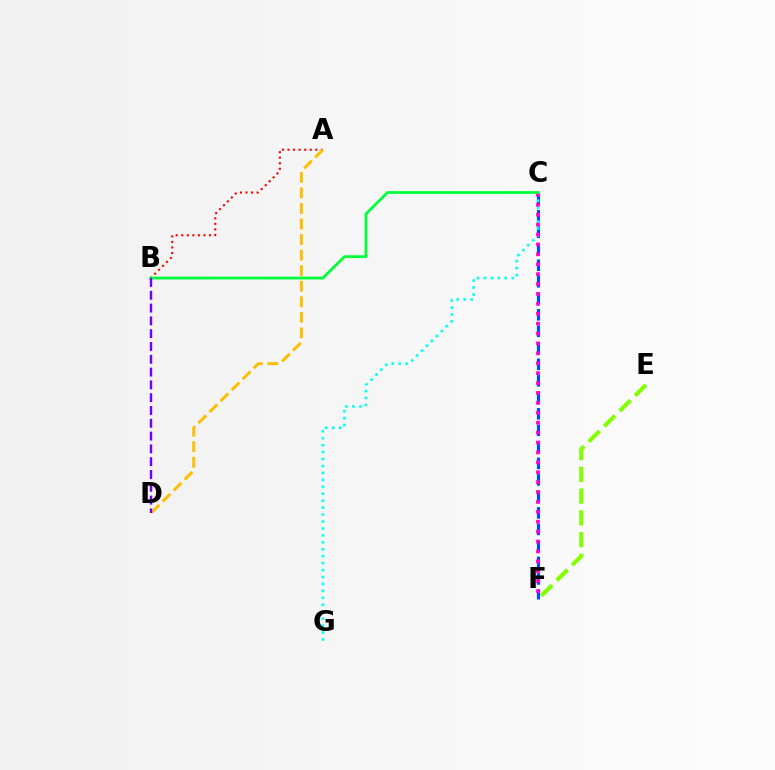{('A', 'B'): [{'color': '#ff0000', 'line_style': 'dotted', 'thickness': 1.51}], ('A', 'D'): [{'color': '#ffbd00', 'line_style': 'dashed', 'thickness': 2.11}], ('C', 'F'): [{'color': '#004bff', 'line_style': 'dashed', 'thickness': 2.24}, {'color': '#ff00cf', 'line_style': 'dotted', 'thickness': 2.69}], ('C', 'G'): [{'color': '#00fff6', 'line_style': 'dotted', 'thickness': 1.89}], ('B', 'C'): [{'color': '#00ff39', 'line_style': 'solid', 'thickness': 2.01}], ('E', 'F'): [{'color': '#84ff00', 'line_style': 'dashed', 'thickness': 2.95}], ('B', 'D'): [{'color': '#7200ff', 'line_style': 'dashed', 'thickness': 1.74}]}